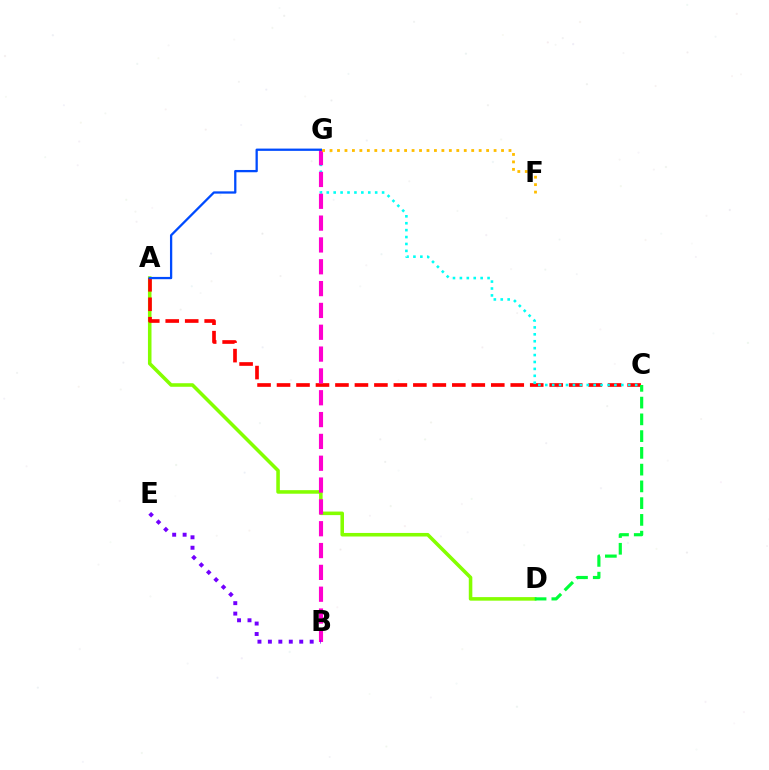{('A', 'D'): [{'color': '#84ff00', 'line_style': 'solid', 'thickness': 2.56}], ('A', 'C'): [{'color': '#ff0000', 'line_style': 'dashed', 'thickness': 2.65}], ('C', 'G'): [{'color': '#00fff6', 'line_style': 'dotted', 'thickness': 1.88}], ('B', 'G'): [{'color': '#ff00cf', 'line_style': 'dashed', 'thickness': 2.97}], ('B', 'E'): [{'color': '#7200ff', 'line_style': 'dotted', 'thickness': 2.84}], ('C', 'D'): [{'color': '#00ff39', 'line_style': 'dashed', 'thickness': 2.28}], ('F', 'G'): [{'color': '#ffbd00', 'line_style': 'dotted', 'thickness': 2.03}], ('A', 'G'): [{'color': '#004bff', 'line_style': 'solid', 'thickness': 1.64}]}